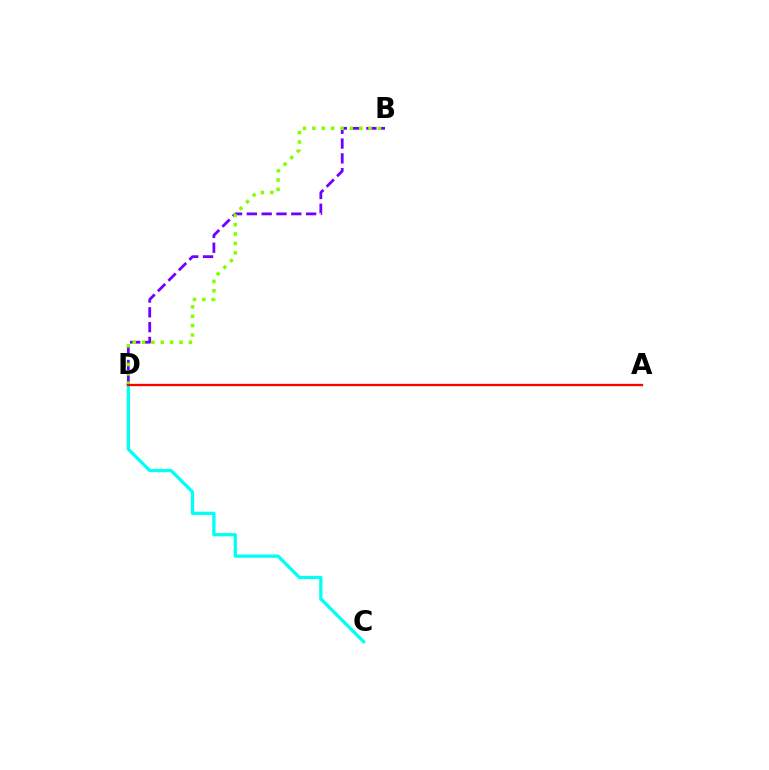{('C', 'D'): [{'color': '#00fff6', 'line_style': 'solid', 'thickness': 2.35}], ('B', 'D'): [{'color': '#7200ff', 'line_style': 'dashed', 'thickness': 2.01}, {'color': '#84ff00', 'line_style': 'dotted', 'thickness': 2.55}], ('A', 'D'): [{'color': '#ff0000', 'line_style': 'solid', 'thickness': 1.66}]}